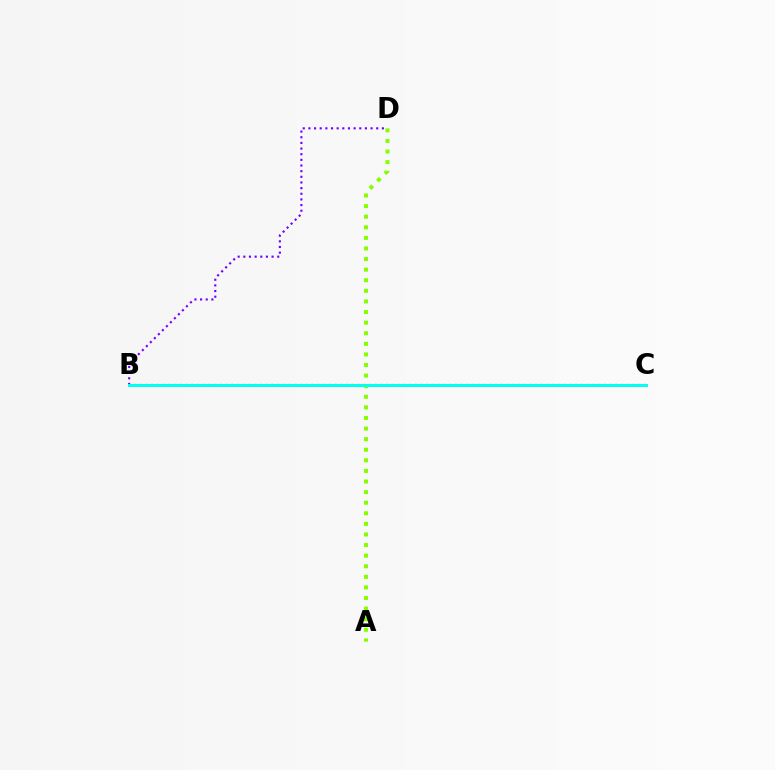{('B', 'D'): [{'color': '#7200ff', 'line_style': 'dotted', 'thickness': 1.54}], ('B', 'C'): [{'color': '#ff0000', 'line_style': 'dotted', 'thickness': 1.56}, {'color': '#00fff6', 'line_style': 'solid', 'thickness': 2.14}], ('A', 'D'): [{'color': '#84ff00', 'line_style': 'dotted', 'thickness': 2.88}]}